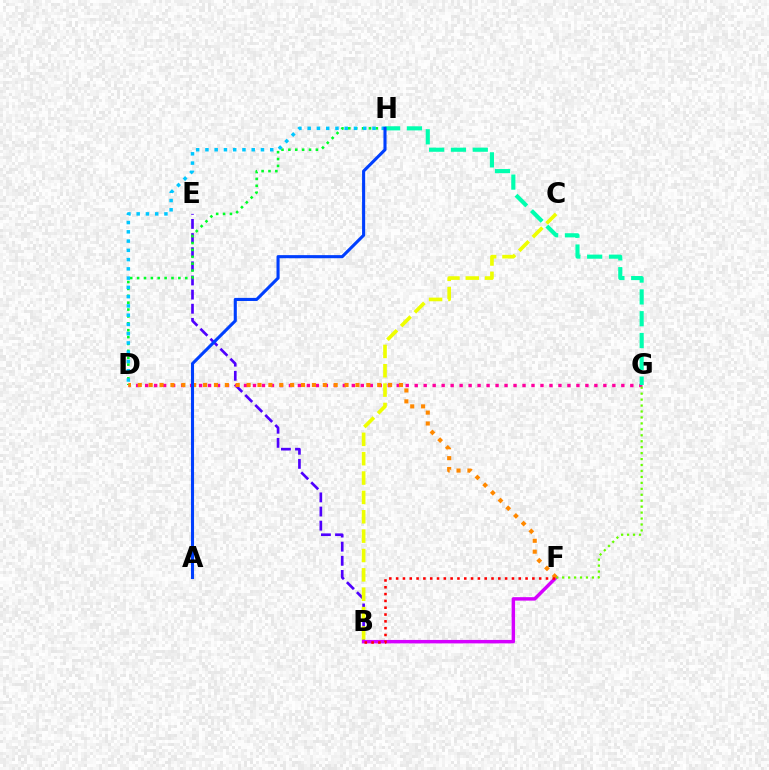{('B', 'E'): [{'color': '#4f00ff', 'line_style': 'dashed', 'thickness': 1.92}], ('D', 'G'): [{'color': '#ff00a0', 'line_style': 'dotted', 'thickness': 2.44}], ('B', 'C'): [{'color': '#eeff00', 'line_style': 'dashed', 'thickness': 2.63}], ('B', 'F'): [{'color': '#d600ff', 'line_style': 'solid', 'thickness': 2.49}, {'color': '#ff0000', 'line_style': 'dotted', 'thickness': 1.85}], ('F', 'G'): [{'color': '#66ff00', 'line_style': 'dotted', 'thickness': 1.62}], ('D', 'H'): [{'color': '#00ff27', 'line_style': 'dotted', 'thickness': 1.87}, {'color': '#00c7ff', 'line_style': 'dotted', 'thickness': 2.52}], ('D', 'F'): [{'color': '#ff8800', 'line_style': 'dotted', 'thickness': 2.96}], ('G', 'H'): [{'color': '#00ffaf', 'line_style': 'dashed', 'thickness': 2.96}], ('A', 'H'): [{'color': '#003fff', 'line_style': 'solid', 'thickness': 2.22}]}